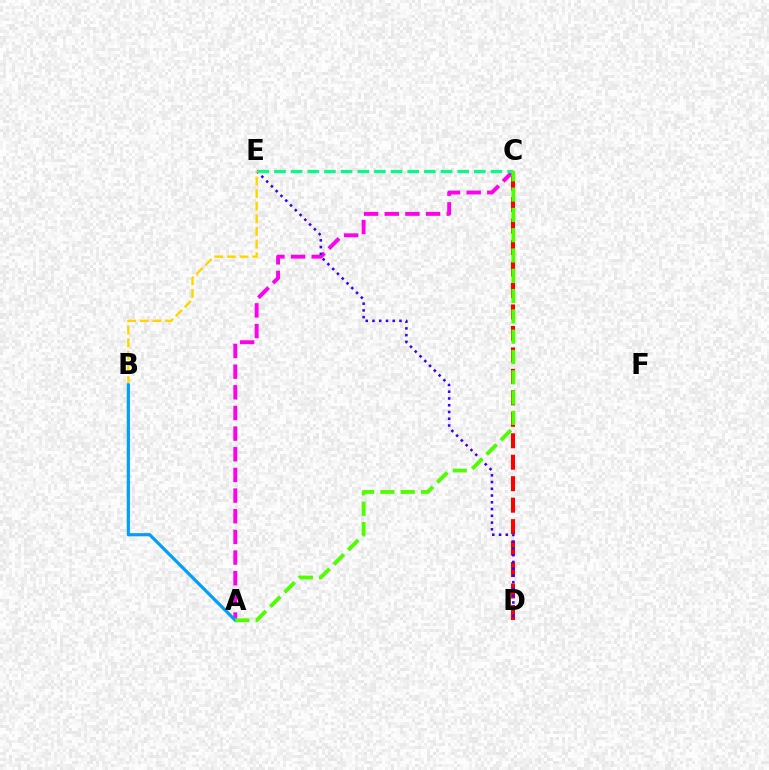{('C', 'D'): [{'color': '#ff0000', 'line_style': 'dashed', 'thickness': 2.92}], ('A', 'C'): [{'color': '#ff00ed', 'line_style': 'dashed', 'thickness': 2.81}, {'color': '#4fff00', 'line_style': 'dashed', 'thickness': 2.76}], ('D', 'E'): [{'color': '#3700ff', 'line_style': 'dotted', 'thickness': 1.83}], ('C', 'E'): [{'color': '#00ff86', 'line_style': 'dashed', 'thickness': 2.26}], ('B', 'E'): [{'color': '#ffd500', 'line_style': 'dashed', 'thickness': 1.71}], ('A', 'B'): [{'color': '#009eff', 'line_style': 'solid', 'thickness': 2.29}]}